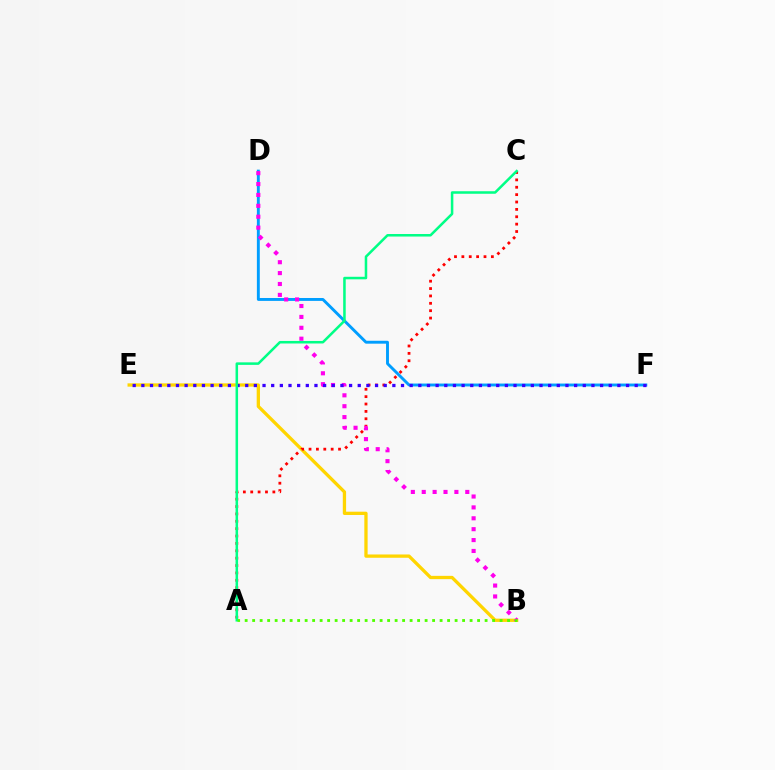{('B', 'E'): [{'color': '#ffd500', 'line_style': 'solid', 'thickness': 2.37}], ('A', 'C'): [{'color': '#ff0000', 'line_style': 'dotted', 'thickness': 2.0}, {'color': '#00ff86', 'line_style': 'solid', 'thickness': 1.82}], ('D', 'F'): [{'color': '#009eff', 'line_style': 'solid', 'thickness': 2.09}], ('B', 'D'): [{'color': '#ff00ed', 'line_style': 'dotted', 'thickness': 2.96}], ('E', 'F'): [{'color': '#3700ff', 'line_style': 'dotted', 'thickness': 2.35}], ('A', 'B'): [{'color': '#4fff00', 'line_style': 'dotted', 'thickness': 2.04}]}